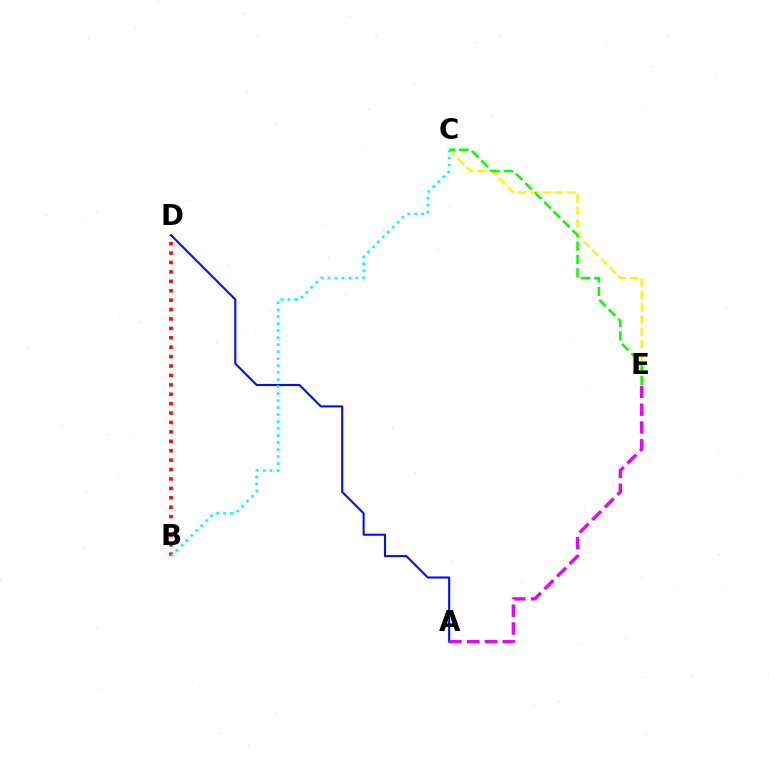{('B', 'D'): [{'color': '#ff0000', 'line_style': 'dotted', 'thickness': 2.56}], ('A', 'D'): [{'color': '#0010ff', 'line_style': 'solid', 'thickness': 1.51}], ('A', 'E'): [{'color': '#ee00ff', 'line_style': 'dashed', 'thickness': 2.42}], ('C', 'E'): [{'color': '#fcf500', 'line_style': 'dashed', 'thickness': 1.67}, {'color': '#08ff00', 'line_style': 'dashed', 'thickness': 1.81}], ('B', 'C'): [{'color': '#00fff6', 'line_style': 'dotted', 'thickness': 1.9}]}